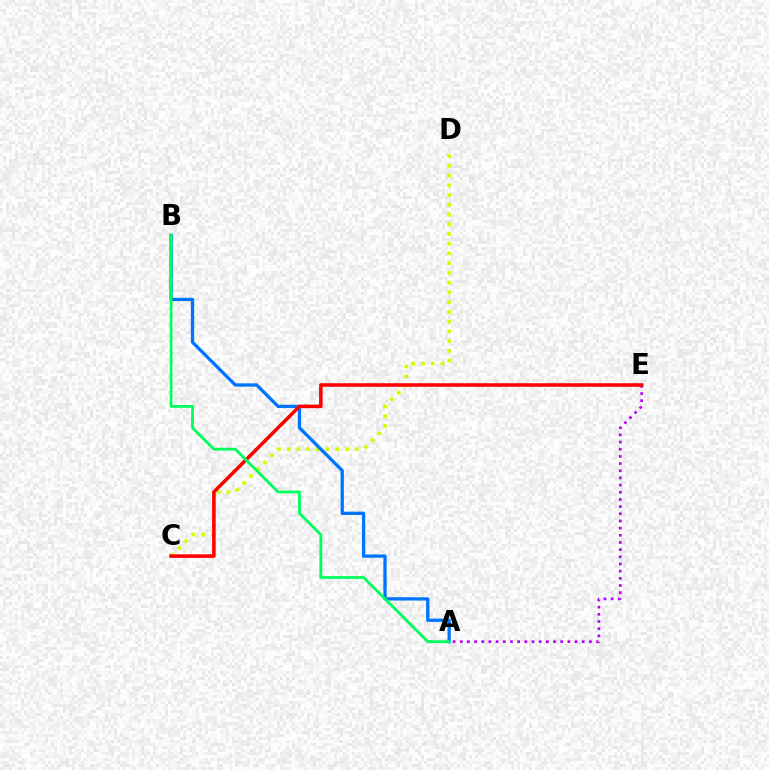{('C', 'D'): [{'color': '#d1ff00', 'line_style': 'dotted', 'thickness': 2.65}], ('A', 'E'): [{'color': '#b900ff', 'line_style': 'dotted', 'thickness': 1.95}], ('A', 'B'): [{'color': '#0074ff', 'line_style': 'solid', 'thickness': 2.37}, {'color': '#00ff5c', 'line_style': 'solid', 'thickness': 2.0}], ('C', 'E'): [{'color': '#ff0000', 'line_style': 'solid', 'thickness': 2.55}]}